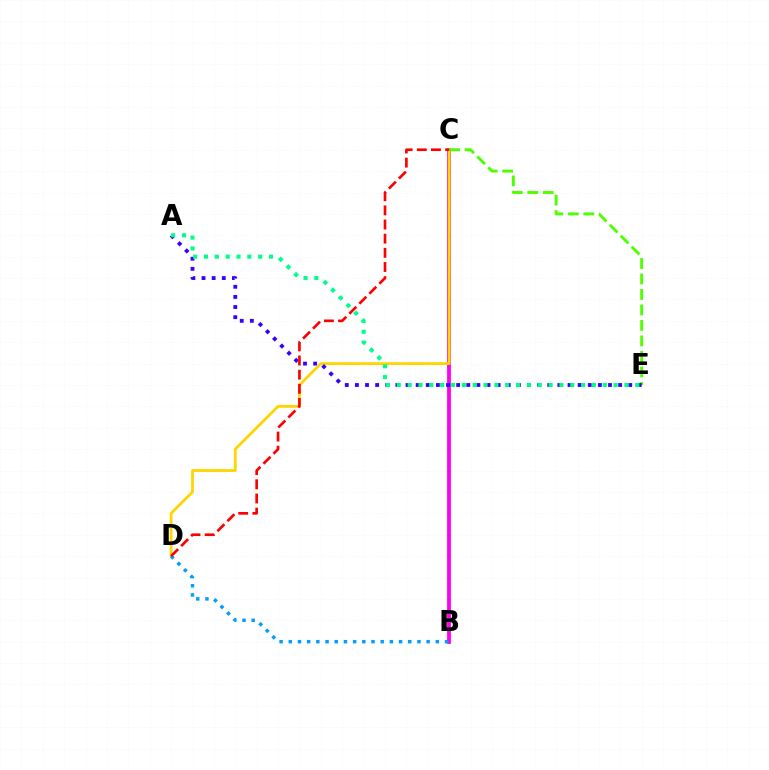{('B', 'C'): [{'color': '#ff00ed', 'line_style': 'solid', 'thickness': 2.73}], ('C', 'D'): [{'color': '#ffd500', 'line_style': 'solid', 'thickness': 2.01}, {'color': '#ff0000', 'line_style': 'dashed', 'thickness': 1.92}], ('C', 'E'): [{'color': '#4fff00', 'line_style': 'dashed', 'thickness': 2.1}], ('B', 'D'): [{'color': '#009eff', 'line_style': 'dotted', 'thickness': 2.5}], ('A', 'E'): [{'color': '#3700ff', 'line_style': 'dotted', 'thickness': 2.75}, {'color': '#00ff86', 'line_style': 'dotted', 'thickness': 2.95}]}